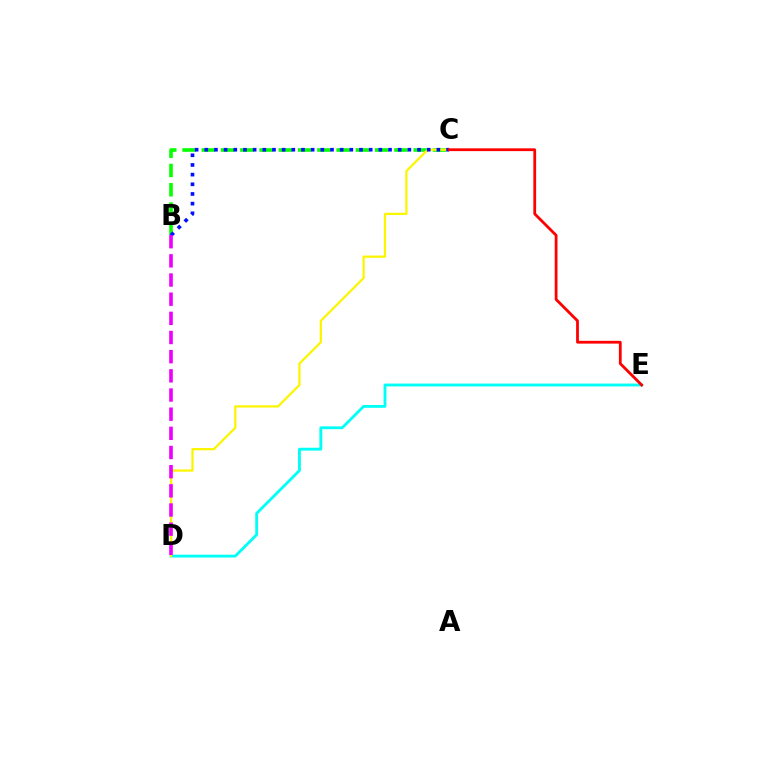{('B', 'C'): [{'color': '#08ff00', 'line_style': 'dashed', 'thickness': 2.62}, {'color': '#0010ff', 'line_style': 'dotted', 'thickness': 2.63}], ('D', 'E'): [{'color': '#00fff6', 'line_style': 'solid', 'thickness': 2.05}], ('C', 'D'): [{'color': '#fcf500', 'line_style': 'solid', 'thickness': 1.62}], ('B', 'D'): [{'color': '#ee00ff', 'line_style': 'dashed', 'thickness': 2.6}], ('C', 'E'): [{'color': '#ff0000', 'line_style': 'solid', 'thickness': 2.0}]}